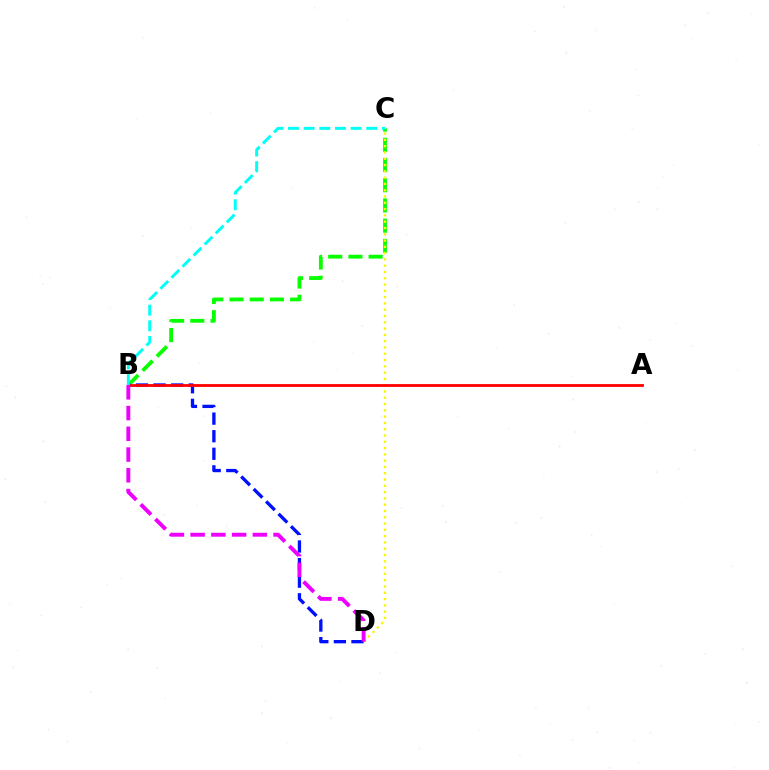{('B', 'C'): [{'color': '#08ff00', 'line_style': 'dashed', 'thickness': 2.74}, {'color': '#00fff6', 'line_style': 'dashed', 'thickness': 2.13}], ('C', 'D'): [{'color': '#fcf500', 'line_style': 'dotted', 'thickness': 1.71}], ('B', 'D'): [{'color': '#0010ff', 'line_style': 'dashed', 'thickness': 2.39}, {'color': '#ee00ff', 'line_style': 'dashed', 'thickness': 2.82}], ('A', 'B'): [{'color': '#ff0000', 'line_style': 'solid', 'thickness': 2.02}]}